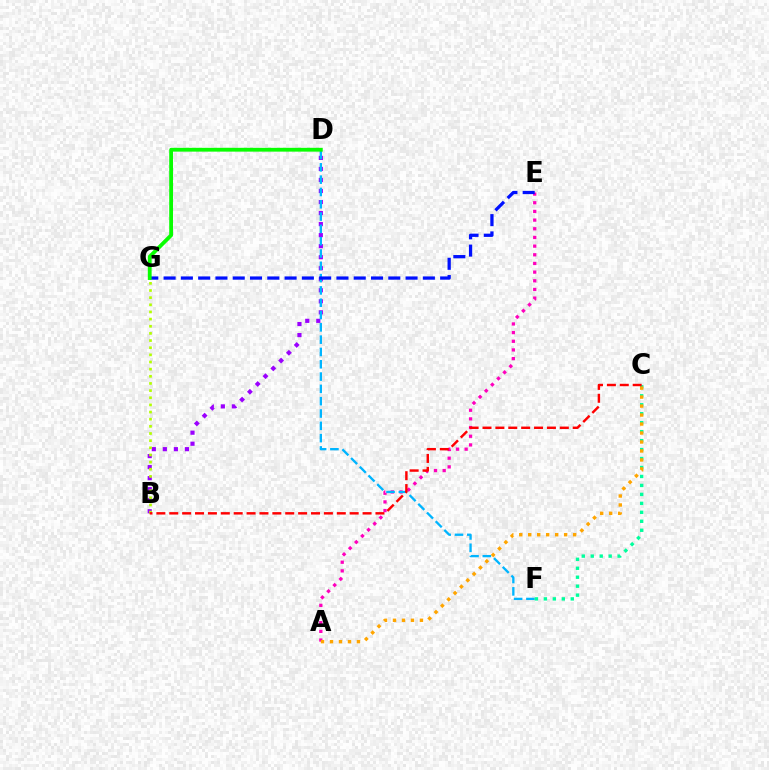{('A', 'E'): [{'color': '#ff00bd', 'line_style': 'dotted', 'thickness': 2.36}], ('B', 'D'): [{'color': '#9b00ff', 'line_style': 'dotted', 'thickness': 3.0}], ('D', 'F'): [{'color': '#00b5ff', 'line_style': 'dashed', 'thickness': 1.67}], ('B', 'G'): [{'color': '#b3ff00', 'line_style': 'dotted', 'thickness': 1.94}], ('E', 'G'): [{'color': '#0010ff', 'line_style': 'dashed', 'thickness': 2.35}], ('C', 'F'): [{'color': '#00ff9d', 'line_style': 'dotted', 'thickness': 2.44}], ('A', 'C'): [{'color': '#ffa500', 'line_style': 'dotted', 'thickness': 2.44}], ('D', 'G'): [{'color': '#08ff00', 'line_style': 'solid', 'thickness': 2.74}], ('B', 'C'): [{'color': '#ff0000', 'line_style': 'dashed', 'thickness': 1.75}]}